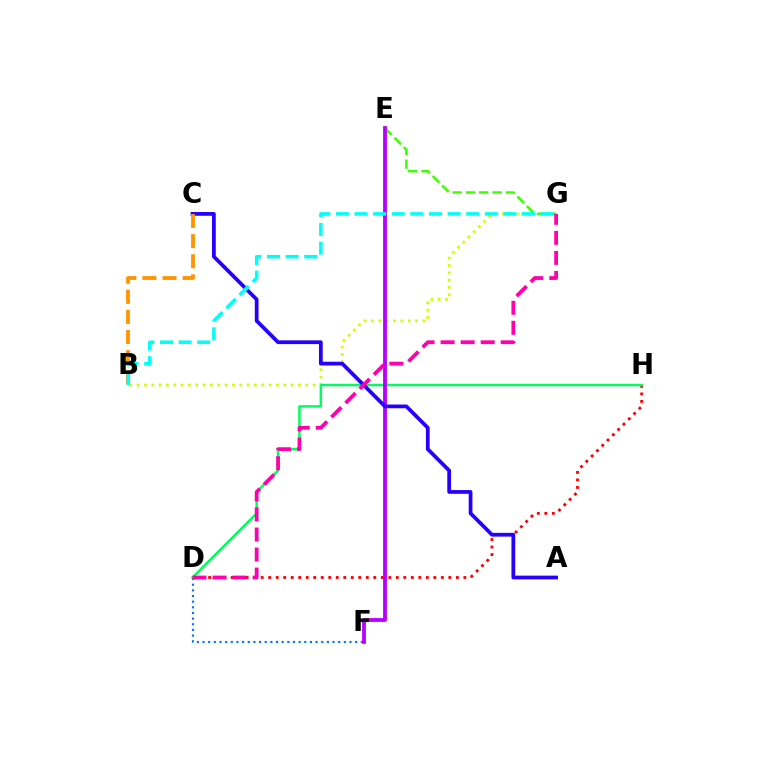{('B', 'G'): [{'color': '#d1ff00', 'line_style': 'dotted', 'thickness': 1.99}, {'color': '#00fff6', 'line_style': 'dashed', 'thickness': 2.53}], ('D', 'F'): [{'color': '#0074ff', 'line_style': 'dotted', 'thickness': 1.54}], ('E', 'G'): [{'color': '#3dff00', 'line_style': 'dashed', 'thickness': 1.81}], ('D', 'H'): [{'color': '#ff0000', 'line_style': 'dotted', 'thickness': 2.04}, {'color': '#00ff5c', 'line_style': 'solid', 'thickness': 1.79}], ('E', 'F'): [{'color': '#b900ff', 'line_style': 'solid', 'thickness': 2.74}], ('A', 'C'): [{'color': '#2500ff', 'line_style': 'solid', 'thickness': 2.7}], ('B', 'C'): [{'color': '#ff9400', 'line_style': 'dashed', 'thickness': 2.73}], ('D', 'G'): [{'color': '#ff00ac', 'line_style': 'dashed', 'thickness': 2.72}]}